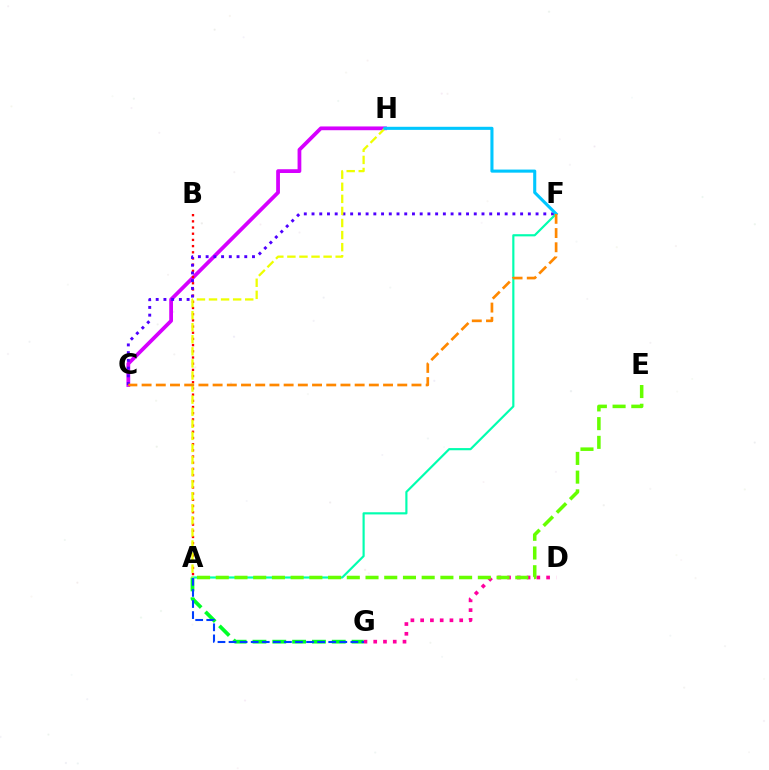{('C', 'H'): [{'color': '#d600ff', 'line_style': 'solid', 'thickness': 2.71}], ('D', 'G'): [{'color': '#ff00a0', 'line_style': 'dotted', 'thickness': 2.65}], ('A', 'B'): [{'color': '#ff0000', 'line_style': 'dotted', 'thickness': 1.68}], ('C', 'F'): [{'color': '#4f00ff', 'line_style': 'dotted', 'thickness': 2.1}, {'color': '#ff8800', 'line_style': 'dashed', 'thickness': 1.93}], ('A', 'G'): [{'color': '#00ff27', 'line_style': 'dashed', 'thickness': 2.69}, {'color': '#003fff', 'line_style': 'dashed', 'thickness': 1.5}], ('A', 'F'): [{'color': '#00ffaf', 'line_style': 'solid', 'thickness': 1.56}], ('A', 'H'): [{'color': '#eeff00', 'line_style': 'dashed', 'thickness': 1.64}], ('F', 'H'): [{'color': '#00c7ff', 'line_style': 'solid', 'thickness': 2.23}], ('A', 'E'): [{'color': '#66ff00', 'line_style': 'dashed', 'thickness': 2.54}]}